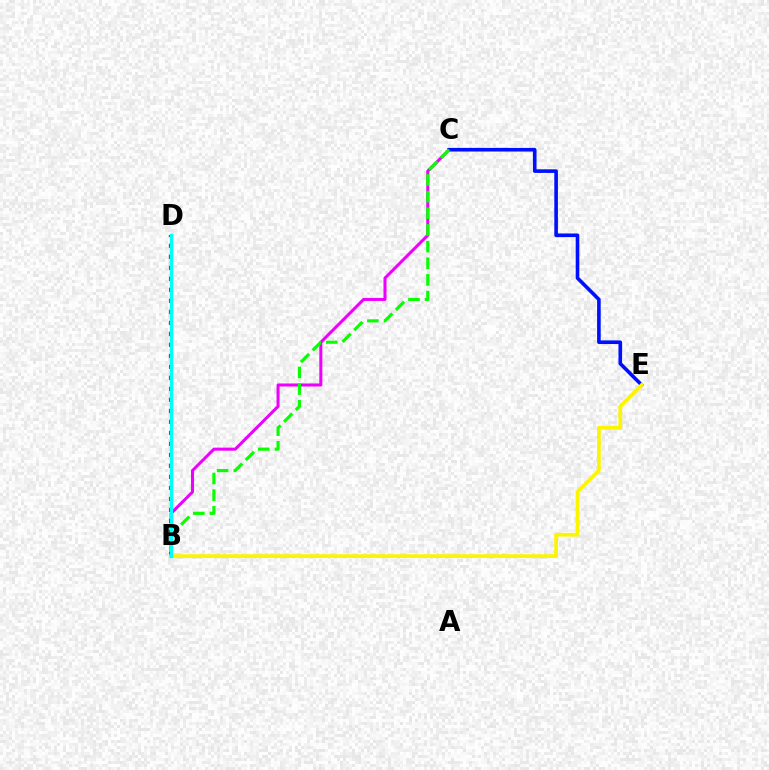{('B', 'C'): [{'color': '#ee00ff', 'line_style': 'solid', 'thickness': 2.19}, {'color': '#08ff00', 'line_style': 'dashed', 'thickness': 2.26}], ('C', 'E'): [{'color': '#0010ff', 'line_style': 'solid', 'thickness': 2.61}], ('B', 'D'): [{'color': '#ff0000', 'line_style': 'dotted', 'thickness': 2.99}, {'color': '#00fff6', 'line_style': 'solid', 'thickness': 2.41}], ('B', 'E'): [{'color': '#fcf500', 'line_style': 'solid', 'thickness': 2.7}]}